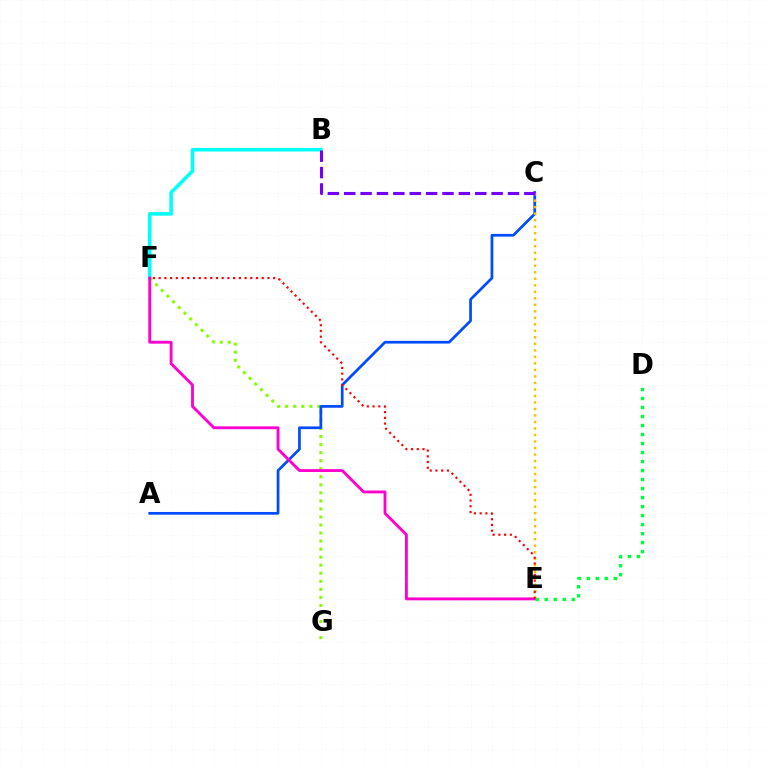{('F', 'G'): [{'color': '#84ff00', 'line_style': 'dotted', 'thickness': 2.19}], ('A', 'C'): [{'color': '#004bff', 'line_style': 'solid', 'thickness': 1.96}], ('C', 'E'): [{'color': '#ffbd00', 'line_style': 'dotted', 'thickness': 1.77}], ('B', 'F'): [{'color': '#00fff6', 'line_style': 'solid', 'thickness': 2.57}], ('E', 'F'): [{'color': '#ff00cf', 'line_style': 'solid', 'thickness': 2.06}, {'color': '#ff0000', 'line_style': 'dotted', 'thickness': 1.56}], ('B', 'C'): [{'color': '#7200ff', 'line_style': 'dashed', 'thickness': 2.22}], ('D', 'E'): [{'color': '#00ff39', 'line_style': 'dotted', 'thickness': 2.45}]}